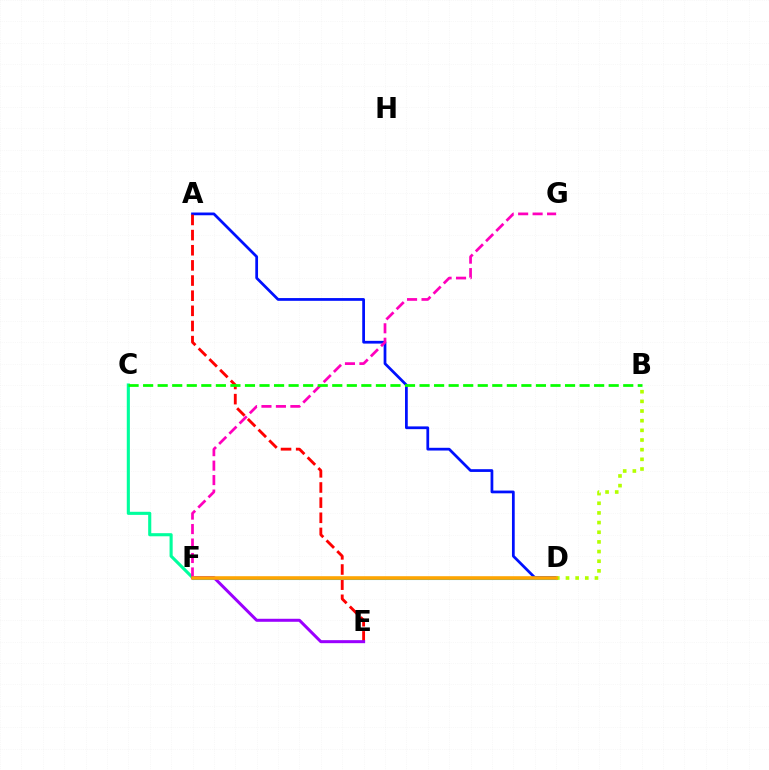{('A', 'D'): [{'color': '#0010ff', 'line_style': 'solid', 'thickness': 1.98}], ('C', 'F'): [{'color': '#00ff9d', 'line_style': 'solid', 'thickness': 2.24}], ('A', 'E'): [{'color': '#ff0000', 'line_style': 'dashed', 'thickness': 2.06}], ('D', 'F'): [{'color': '#00b5ff', 'line_style': 'solid', 'thickness': 2.22}, {'color': '#ffa500', 'line_style': 'solid', 'thickness': 2.57}], ('B', 'D'): [{'color': '#b3ff00', 'line_style': 'dotted', 'thickness': 2.62}], ('F', 'G'): [{'color': '#ff00bd', 'line_style': 'dashed', 'thickness': 1.96}], ('E', 'F'): [{'color': '#9b00ff', 'line_style': 'solid', 'thickness': 2.17}], ('B', 'C'): [{'color': '#08ff00', 'line_style': 'dashed', 'thickness': 1.98}]}